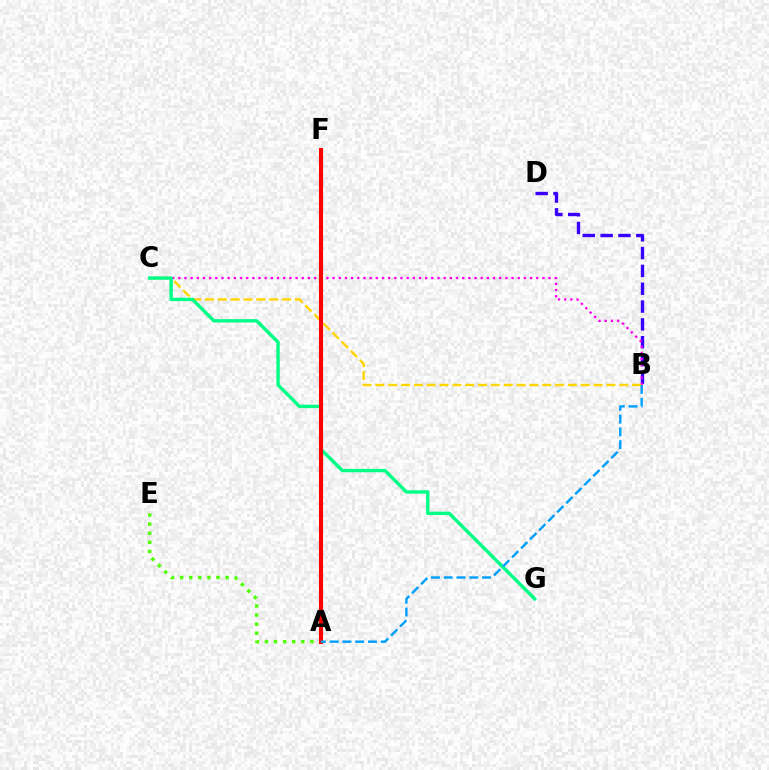{('B', 'D'): [{'color': '#3700ff', 'line_style': 'dashed', 'thickness': 2.42}], ('B', 'C'): [{'color': '#ff00ed', 'line_style': 'dotted', 'thickness': 1.68}, {'color': '#ffd500', 'line_style': 'dashed', 'thickness': 1.74}], ('A', 'E'): [{'color': '#4fff00', 'line_style': 'dotted', 'thickness': 2.47}], ('C', 'G'): [{'color': '#00ff86', 'line_style': 'solid', 'thickness': 2.44}], ('A', 'F'): [{'color': '#ff0000', 'line_style': 'solid', 'thickness': 2.95}], ('A', 'B'): [{'color': '#009eff', 'line_style': 'dashed', 'thickness': 1.73}]}